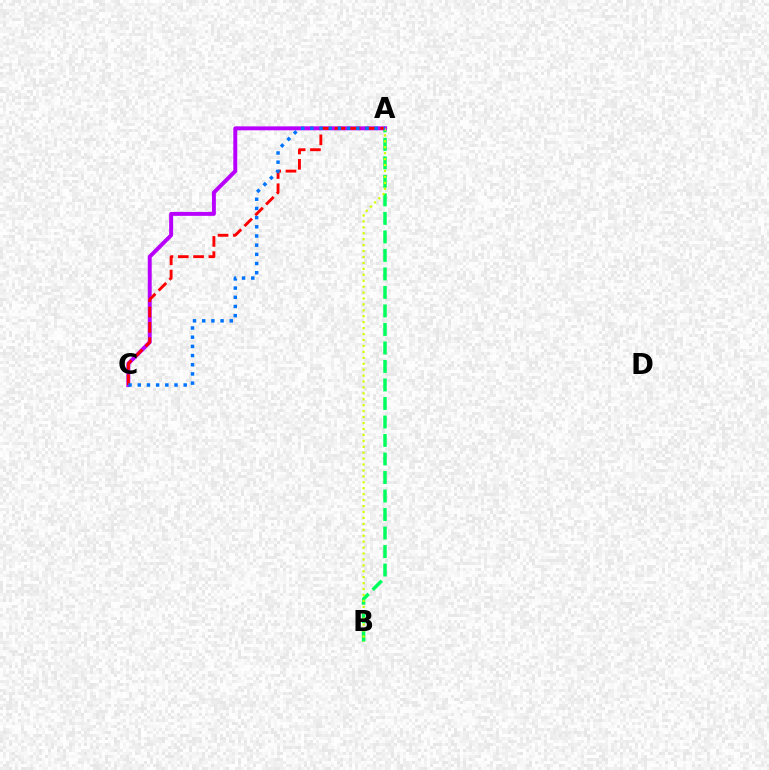{('A', 'B'): [{'color': '#00ff5c', 'line_style': 'dashed', 'thickness': 2.51}, {'color': '#d1ff00', 'line_style': 'dotted', 'thickness': 1.61}], ('A', 'C'): [{'color': '#b900ff', 'line_style': 'solid', 'thickness': 2.84}, {'color': '#ff0000', 'line_style': 'dashed', 'thickness': 2.08}, {'color': '#0074ff', 'line_style': 'dotted', 'thickness': 2.5}]}